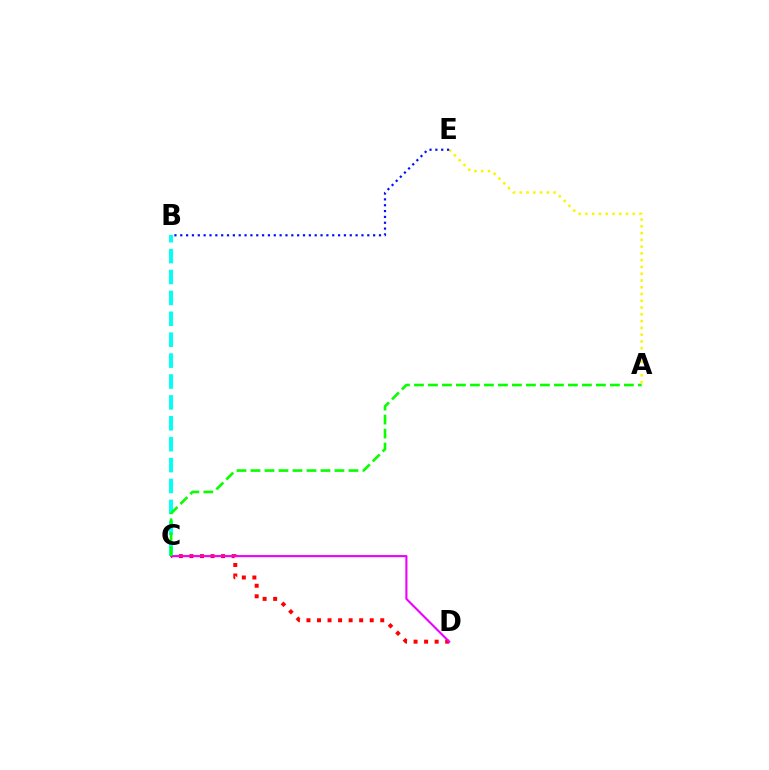{('C', 'D'): [{'color': '#ff0000', 'line_style': 'dotted', 'thickness': 2.86}, {'color': '#ee00ff', 'line_style': 'solid', 'thickness': 1.52}], ('B', 'C'): [{'color': '#00fff6', 'line_style': 'dashed', 'thickness': 2.84}], ('A', 'E'): [{'color': '#fcf500', 'line_style': 'dotted', 'thickness': 1.84}], ('B', 'E'): [{'color': '#0010ff', 'line_style': 'dotted', 'thickness': 1.59}], ('A', 'C'): [{'color': '#08ff00', 'line_style': 'dashed', 'thickness': 1.9}]}